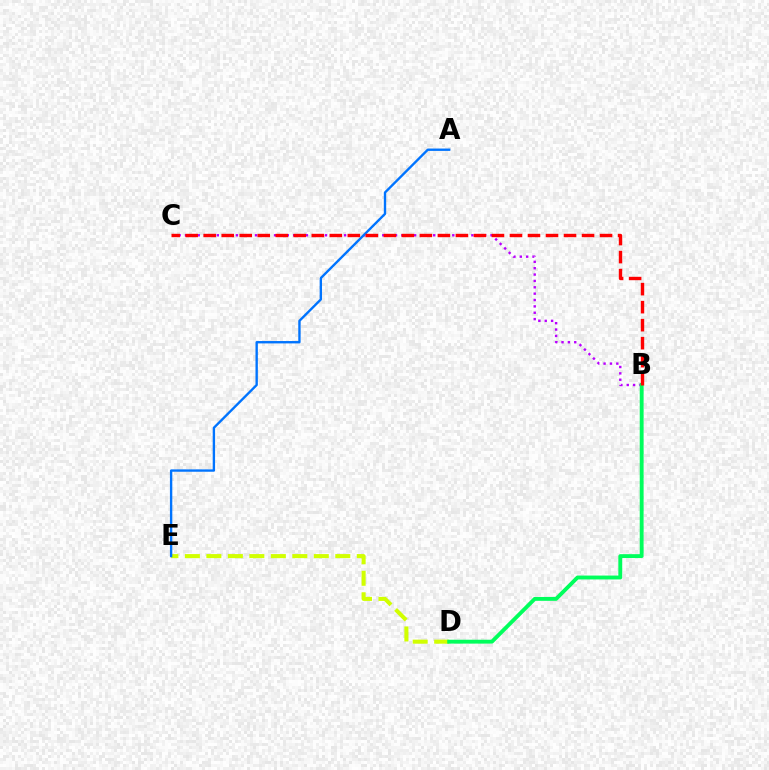{('D', 'E'): [{'color': '#d1ff00', 'line_style': 'dashed', 'thickness': 2.92}], ('B', 'C'): [{'color': '#b900ff', 'line_style': 'dotted', 'thickness': 1.73}, {'color': '#ff0000', 'line_style': 'dashed', 'thickness': 2.45}], ('B', 'D'): [{'color': '#00ff5c', 'line_style': 'solid', 'thickness': 2.79}], ('A', 'E'): [{'color': '#0074ff', 'line_style': 'solid', 'thickness': 1.71}]}